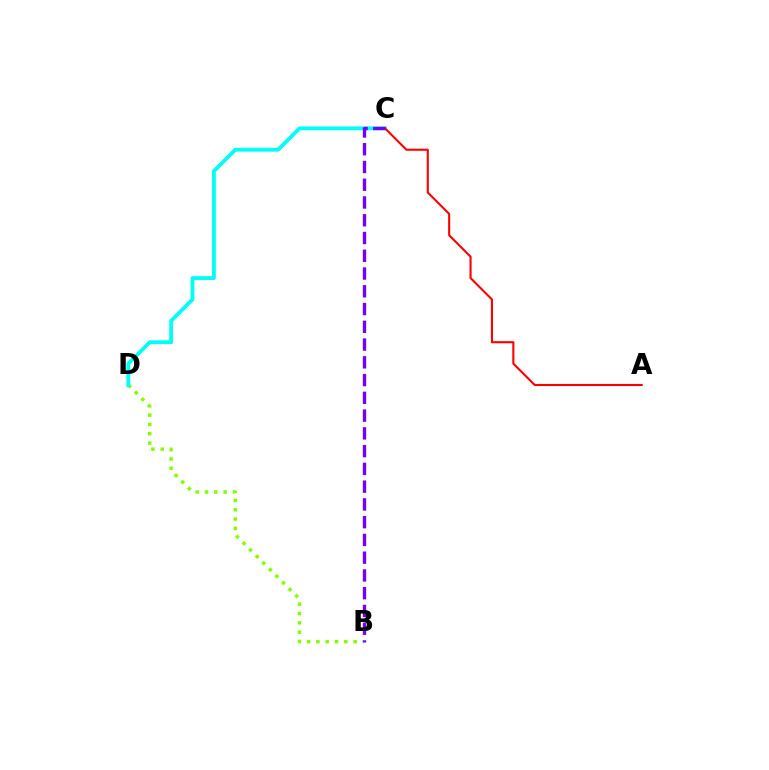{('B', 'D'): [{'color': '#84ff00', 'line_style': 'dotted', 'thickness': 2.53}], ('C', 'D'): [{'color': '#00fff6', 'line_style': 'solid', 'thickness': 2.76}], ('A', 'C'): [{'color': '#ff0000', 'line_style': 'solid', 'thickness': 1.51}], ('B', 'C'): [{'color': '#7200ff', 'line_style': 'dashed', 'thickness': 2.41}]}